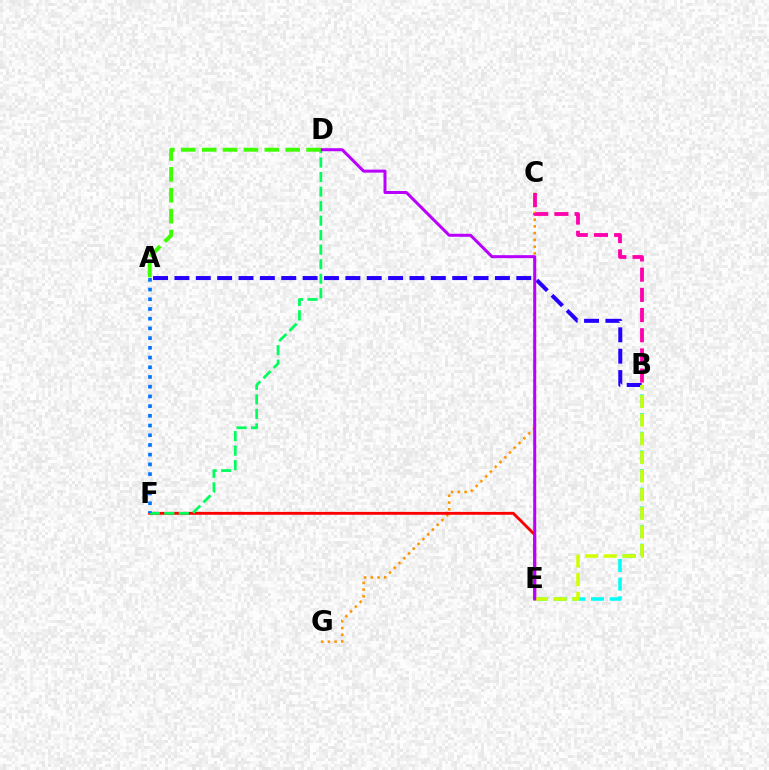{('A', 'B'): [{'color': '#2500ff', 'line_style': 'dashed', 'thickness': 2.9}], ('C', 'G'): [{'color': '#ff9400', 'line_style': 'dotted', 'thickness': 1.83}], ('B', 'E'): [{'color': '#00fff6', 'line_style': 'dashed', 'thickness': 2.54}, {'color': '#d1ff00', 'line_style': 'dashed', 'thickness': 2.53}], ('E', 'F'): [{'color': '#ff0000', 'line_style': 'solid', 'thickness': 2.07}], ('D', 'F'): [{'color': '#00ff5c', 'line_style': 'dashed', 'thickness': 1.97}], ('A', 'F'): [{'color': '#0074ff', 'line_style': 'dotted', 'thickness': 2.64}], ('B', 'C'): [{'color': '#ff00ac', 'line_style': 'dashed', 'thickness': 2.74}], ('D', 'E'): [{'color': '#b900ff', 'line_style': 'solid', 'thickness': 2.16}], ('A', 'D'): [{'color': '#3dff00', 'line_style': 'dashed', 'thickness': 2.84}]}